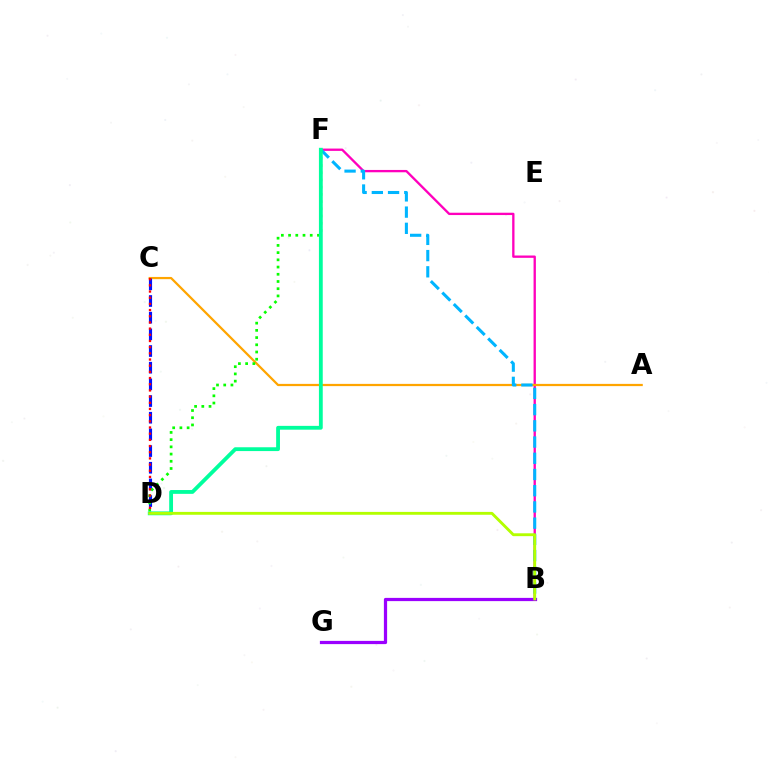{('B', 'F'): [{'color': '#ff00bd', 'line_style': 'solid', 'thickness': 1.67}, {'color': '#00b5ff', 'line_style': 'dashed', 'thickness': 2.2}], ('A', 'C'): [{'color': '#ffa500', 'line_style': 'solid', 'thickness': 1.61}], ('B', 'G'): [{'color': '#9b00ff', 'line_style': 'solid', 'thickness': 2.32}], ('C', 'D'): [{'color': '#0010ff', 'line_style': 'dashed', 'thickness': 2.27}, {'color': '#ff0000', 'line_style': 'dotted', 'thickness': 1.68}], ('D', 'F'): [{'color': '#08ff00', 'line_style': 'dotted', 'thickness': 1.96}, {'color': '#00ff9d', 'line_style': 'solid', 'thickness': 2.75}], ('B', 'D'): [{'color': '#b3ff00', 'line_style': 'solid', 'thickness': 2.06}]}